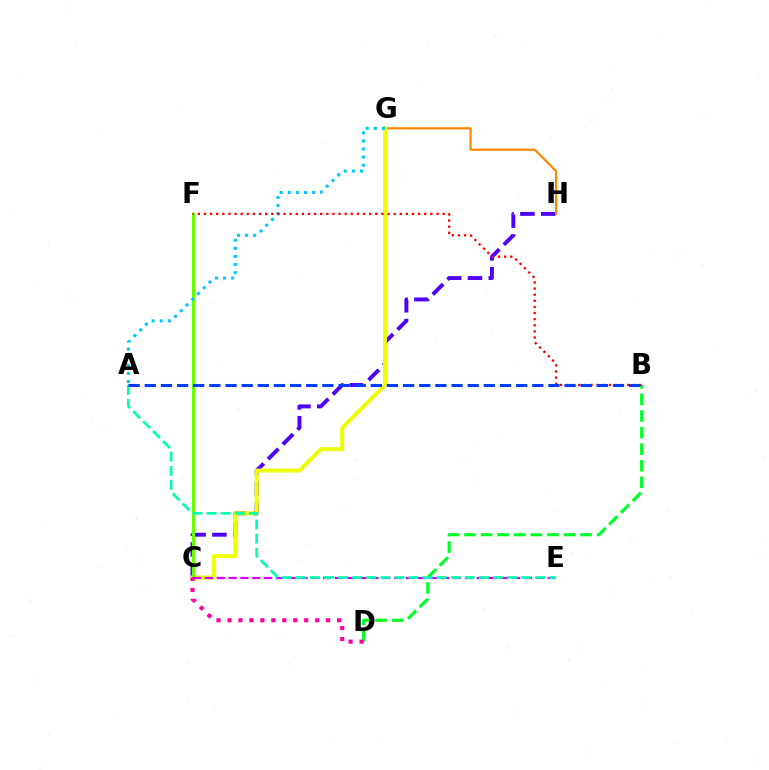{('B', 'D'): [{'color': '#00ff27', 'line_style': 'dashed', 'thickness': 2.25}], ('C', 'H'): [{'color': '#4f00ff', 'line_style': 'dashed', 'thickness': 2.83}], ('G', 'H'): [{'color': '#ff8800', 'line_style': 'solid', 'thickness': 1.6}], ('C', 'G'): [{'color': '#eeff00', 'line_style': 'solid', 'thickness': 2.86}], ('C', 'F'): [{'color': '#66ff00', 'line_style': 'solid', 'thickness': 2.25}], ('A', 'G'): [{'color': '#00c7ff', 'line_style': 'dotted', 'thickness': 2.2}], ('B', 'F'): [{'color': '#ff0000', 'line_style': 'dotted', 'thickness': 1.66}], ('C', 'D'): [{'color': '#ff00a0', 'line_style': 'dotted', 'thickness': 2.98}], ('C', 'E'): [{'color': '#d600ff', 'line_style': 'dashed', 'thickness': 1.61}], ('A', 'E'): [{'color': '#00ffaf', 'line_style': 'dashed', 'thickness': 1.91}], ('A', 'B'): [{'color': '#003fff', 'line_style': 'dashed', 'thickness': 2.19}]}